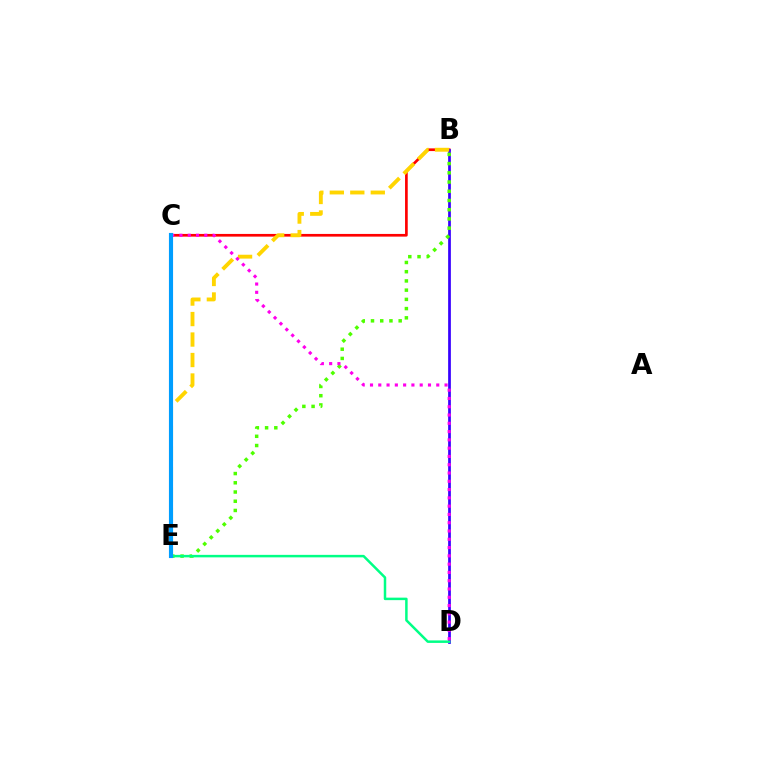{('B', 'C'): [{'color': '#ff0000', 'line_style': 'solid', 'thickness': 1.93}], ('B', 'D'): [{'color': '#3700ff', 'line_style': 'solid', 'thickness': 1.97}], ('B', 'E'): [{'color': '#4fff00', 'line_style': 'dotted', 'thickness': 2.51}, {'color': '#ffd500', 'line_style': 'dashed', 'thickness': 2.78}], ('D', 'E'): [{'color': '#00ff86', 'line_style': 'solid', 'thickness': 1.8}], ('C', 'D'): [{'color': '#ff00ed', 'line_style': 'dotted', 'thickness': 2.25}], ('C', 'E'): [{'color': '#009eff', 'line_style': 'solid', 'thickness': 2.97}]}